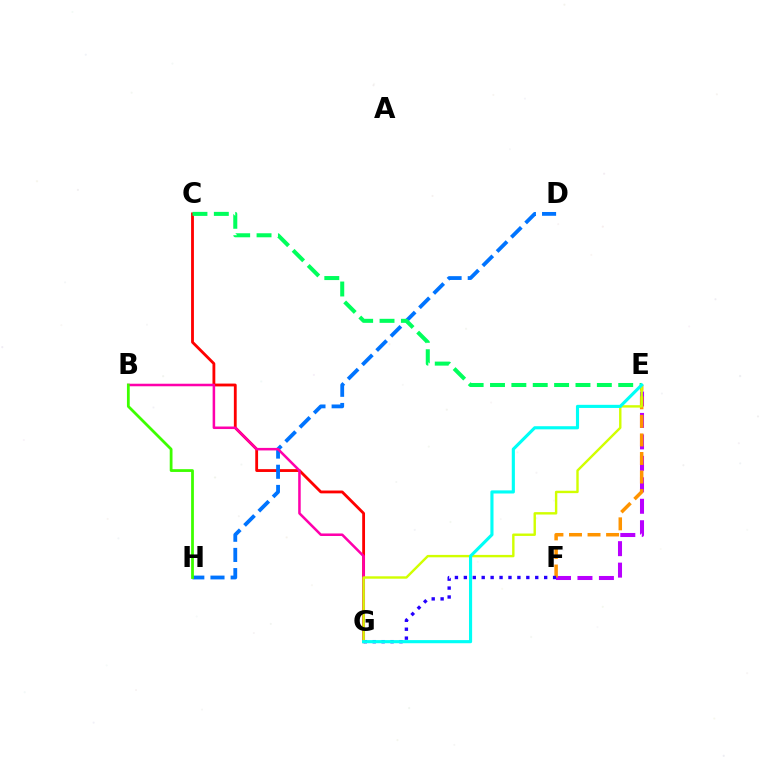{('E', 'F'): [{'color': '#b900ff', 'line_style': 'dashed', 'thickness': 2.92}, {'color': '#ff9400', 'line_style': 'dashed', 'thickness': 2.52}], ('F', 'G'): [{'color': '#2500ff', 'line_style': 'dotted', 'thickness': 2.42}], ('C', 'G'): [{'color': '#ff0000', 'line_style': 'solid', 'thickness': 2.03}], ('D', 'H'): [{'color': '#0074ff', 'line_style': 'dashed', 'thickness': 2.74}], ('C', 'E'): [{'color': '#00ff5c', 'line_style': 'dashed', 'thickness': 2.9}], ('B', 'G'): [{'color': '#ff00ac', 'line_style': 'solid', 'thickness': 1.82}], ('B', 'H'): [{'color': '#3dff00', 'line_style': 'solid', 'thickness': 2.0}], ('E', 'G'): [{'color': '#d1ff00', 'line_style': 'solid', 'thickness': 1.73}, {'color': '#00fff6', 'line_style': 'solid', 'thickness': 2.25}]}